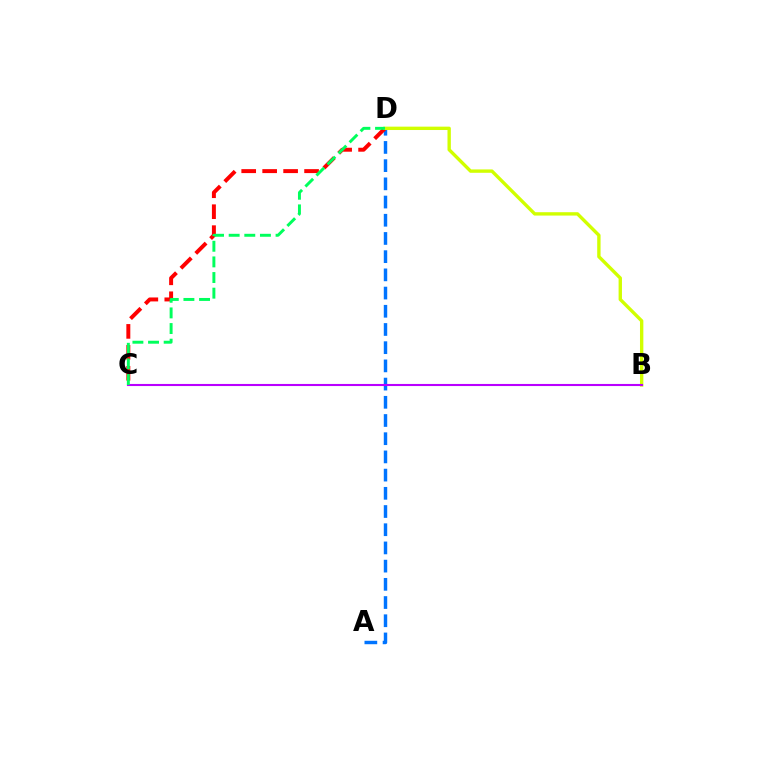{('A', 'D'): [{'color': '#0074ff', 'line_style': 'dashed', 'thickness': 2.47}], ('C', 'D'): [{'color': '#ff0000', 'line_style': 'dashed', 'thickness': 2.85}, {'color': '#00ff5c', 'line_style': 'dashed', 'thickness': 2.12}], ('B', 'D'): [{'color': '#d1ff00', 'line_style': 'solid', 'thickness': 2.42}], ('B', 'C'): [{'color': '#b900ff', 'line_style': 'solid', 'thickness': 1.51}]}